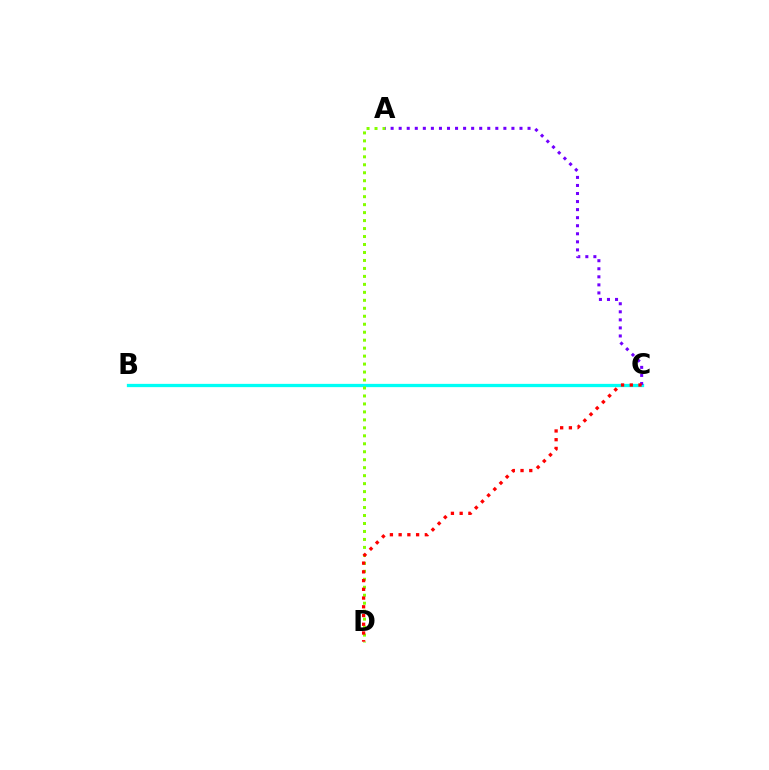{('B', 'C'): [{'color': '#00fff6', 'line_style': 'solid', 'thickness': 2.36}], ('A', 'D'): [{'color': '#84ff00', 'line_style': 'dotted', 'thickness': 2.17}], ('A', 'C'): [{'color': '#7200ff', 'line_style': 'dotted', 'thickness': 2.19}], ('C', 'D'): [{'color': '#ff0000', 'line_style': 'dotted', 'thickness': 2.37}]}